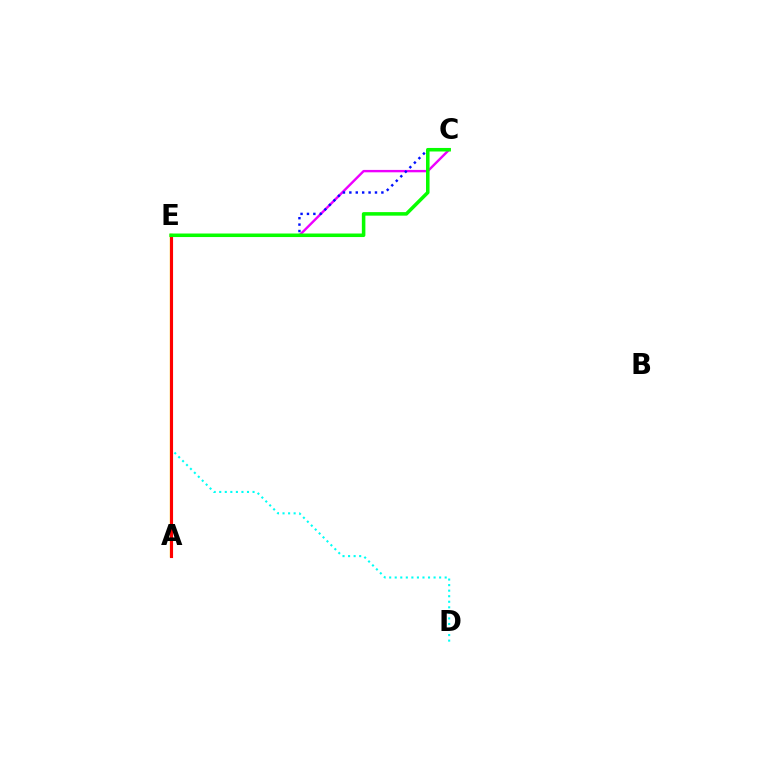{('D', 'E'): [{'color': '#00fff6', 'line_style': 'dotted', 'thickness': 1.51}], ('A', 'E'): [{'color': '#fcf500', 'line_style': 'solid', 'thickness': 1.7}, {'color': '#ff0000', 'line_style': 'solid', 'thickness': 2.25}], ('C', 'E'): [{'color': '#ee00ff', 'line_style': 'solid', 'thickness': 1.72}, {'color': '#0010ff', 'line_style': 'dotted', 'thickness': 1.74}, {'color': '#08ff00', 'line_style': 'solid', 'thickness': 2.55}]}